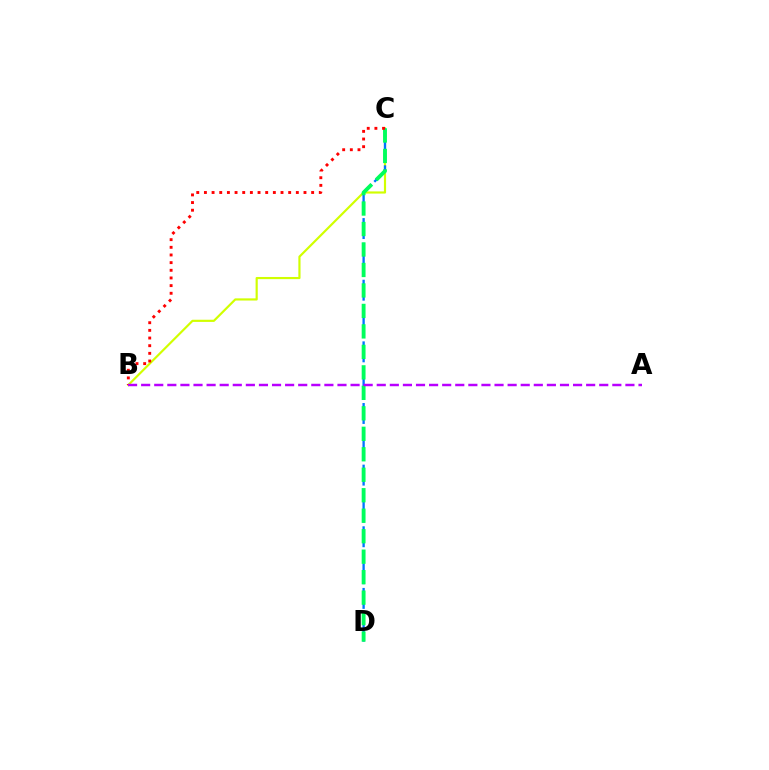{('B', 'C'): [{'color': '#d1ff00', 'line_style': 'solid', 'thickness': 1.56}, {'color': '#ff0000', 'line_style': 'dotted', 'thickness': 2.08}], ('C', 'D'): [{'color': '#0074ff', 'line_style': 'dashed', 'thickness': 1.67}, {'color': '#00ff5c', 'line_style': 'dashed', 'thickness': 2.78}], ('A', 'B'): [{'color': '#b900ff', 'line_style': 'dashed', 'thickness': 1.78}]}